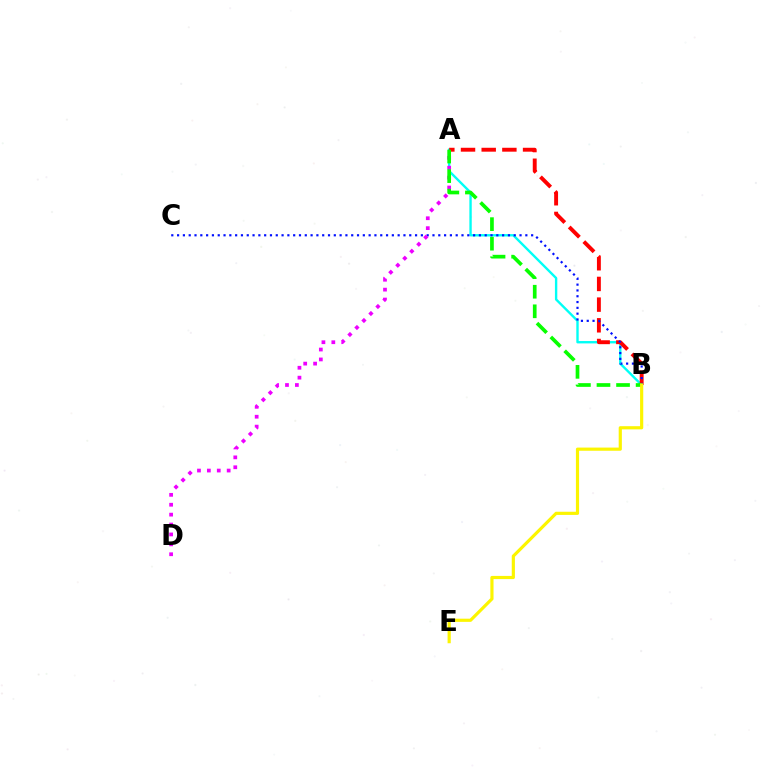{('A', 'B'): [{'color': '#00fff6', 'line_style': 'solid', 'thickness': 1.71}, {'color': '#ff0000', 'line_style': 'dashed', 'thickness': 2.81}, {'color': '#08ff00', 'line_style': 'dashed', 'thickness': 2.66}], ('B', 'C'): [{'color': '#0010ff', 'line_style': 'dotted', 'thickness': 1.58}], ('A', 'D'): [{'color': '#ee00ff', 'line_style': 'dotted', 'thickness': 2.69}], ('B', 'E'): [{'color': '#fcf500', 'line_style': 'solid', 'thickness': 2.28}]}